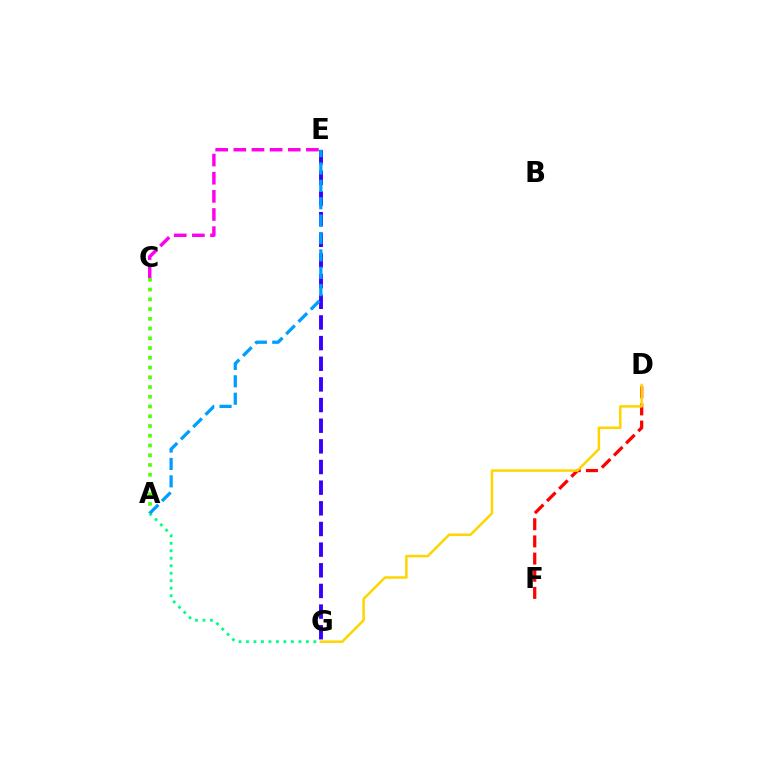{('D', 'F'): [{'color': '#ff0000', 'line_style': 'dashed', 'thickness': 2.33}], ('C', 'E'): [{'color': '#ff00ed', 'line_style': 'dashed', 'thickness': 2.46}], ('A', 'C'): [{'color': '#4fff00', 'line_style': 'dotted', 'thickness': 2.65}], ('E', 'G'): [{'color': '#3700ff', 'line_style': 'dashed', 'thickness': 2.81}], ('D', 'G'): [{'color': '#ffd500', 'line_style': 'solid', 'thickness': 1.81}], ('A', 'G'): [{'color': '#00ff86', 'line_style': 'dotted', 'thickness': 2.03}], ('A', 'E'): [{'color': '#009eff', 'line_style': 'dashed', 'thickness': 2.36}]}